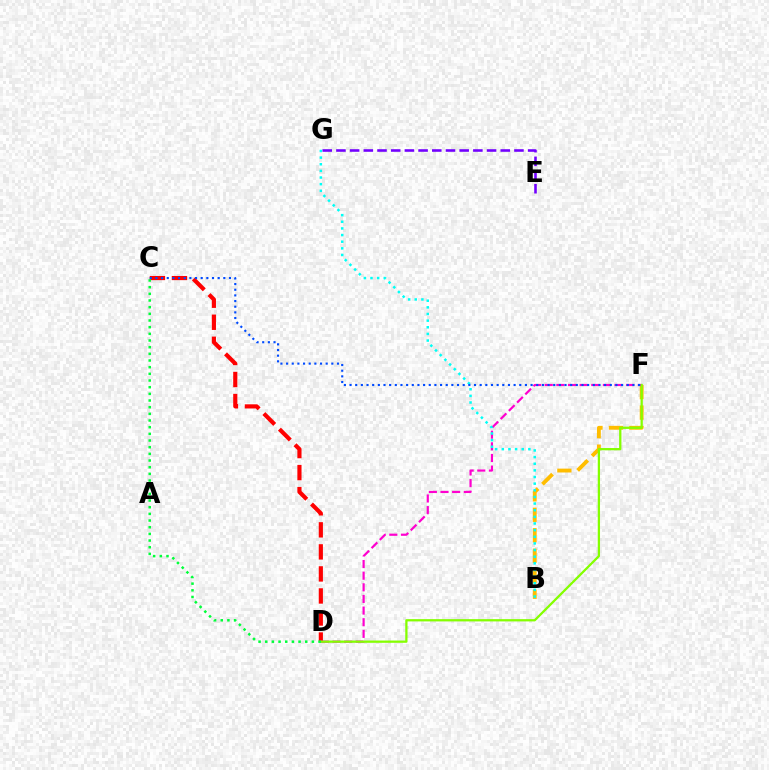{('B', 'F'): [{'color': '#ffbd00', 'line_style': 'dashed', 'thickness': 2.78}], ('C', 'D'): [{'color': '#ff0000', 'line_style': 'dashed', 'thickness': 2.99}, {'color': '#00ff39', 'line_style': 'dotted', 'thickness': 1.81}], ('D', 'F'): [{'color': '#ff00cf', 'line_style': 'dashed', 'thickness': 1.58}, {'color': '#84ff00', 'line_style': 'solid', 'thickness': 1.64}], ('E', 'G'): [{'color': '#7200ff', 'line_style': 'dashed', 'thickness': 1.86}], ('B', 'G'): [{'color': '#00fff6', 'line_style': 'dotted', 'thickness': 1.8}], ('C', 'F'): [{'color': '#004bff', 'line_style': 'dotted', 'thickness': 1.54}]}